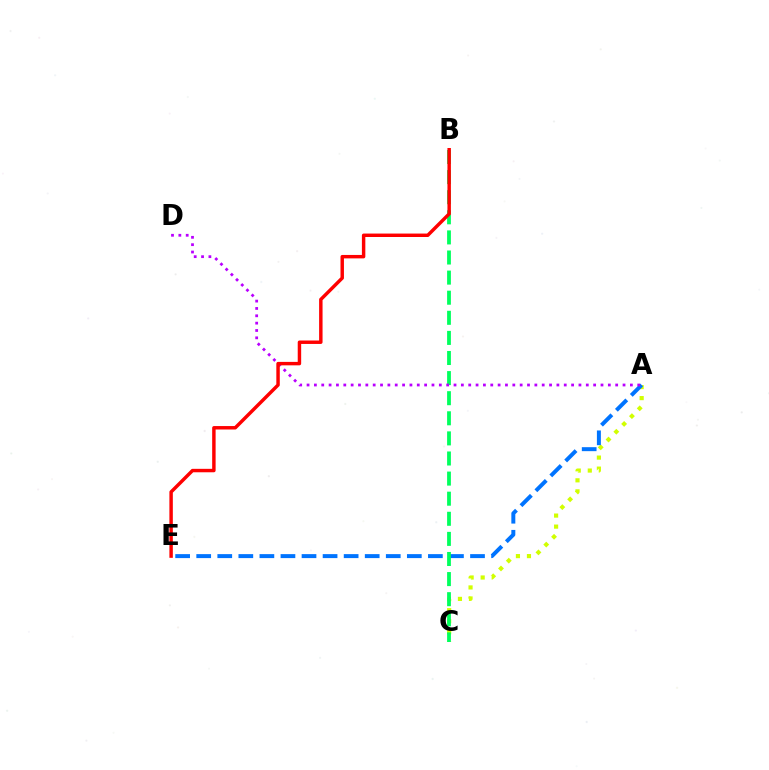{('A', 'C'): [{'color': '#d1ff00', 'line_style': 'dotted', 'thickness': 3.0}], ('A', 'E'): [{'color': '#0074ff', 'line_style': 'dashed', 'thickness': 2.86}], ('B', 'C'): [{'color': '#00ff5c', 'line_style': 'dashed', 'thickness': 2.73}], ('A', 'D'): [{'color': '#b900ff', 'line_style': 'dotted', 'thickness': 2.0}], ('B', 'E'): [{'color': '#ff0000', 'line_style': 'solid', 'thickness': 2.48}]}